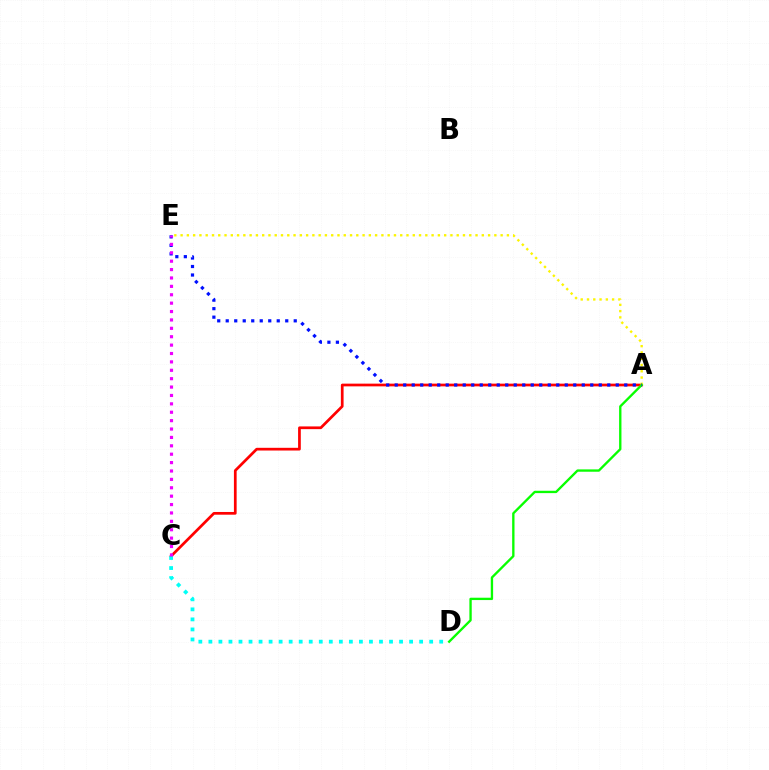{('A', 'C'): [{'color': '#ff0000', 'line_style': 'solid', 'thickness': 1.96}], ('A', 'E'): [{'color': '#fcf500', 'line_style': 'dotted', 'thickness': 1.7}, {'color': '#0010ff', 'line_style': 'dotted', 'thickness': 2.31}], ('C', 'D'): [{'color': '#00fff6', 'line_style': 'dotted', 'thickness': 2.73}], ('A', 'D'): [{'color': '#08ff00', 'line_style': 'solid', 'thickness': 1.69}], ('C', 'E'): [{'color': '#ee00ff', 'line_style': 'dotted', 'thickness': 2.28}]}